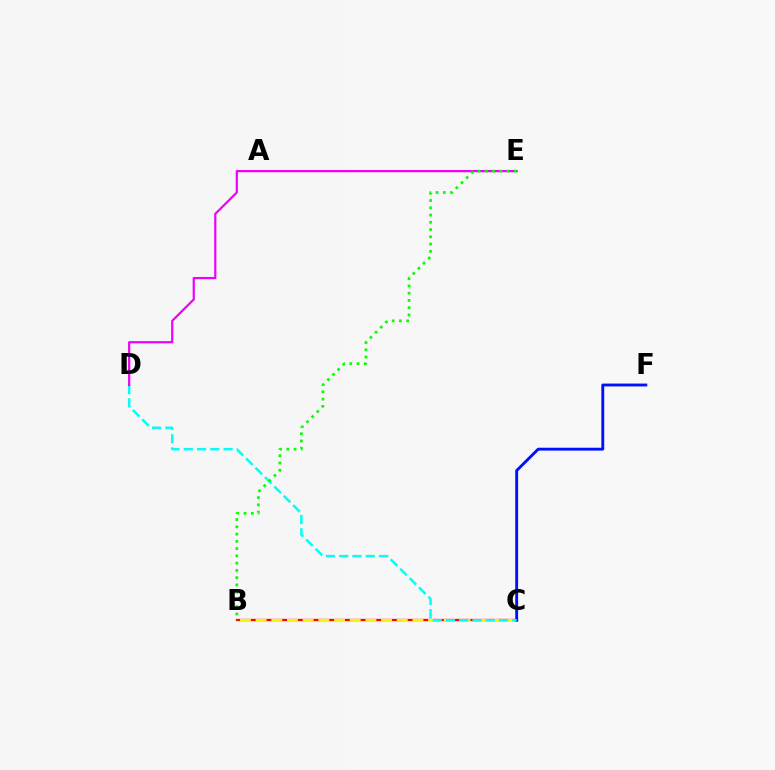{('B', 'C'): [{'color': '#ff0000', 'line_style': 'solid', 'thickness': 1.66}, {'color': '#fcf500', 'line_style': 'dashed', 'thickness': 2.13}], ('C', 'F'): [{'color': '#0010ff', 'line_style': 'solid', 'thickness': 2.07}], ('C', 'D'): [{'color': '#00fff6', 'line_style': 'dashed', 'thickness': 1.8}], ('D', 'E'): [{'color': '#ee00ff', 'line_style': 'solid', 'thickness': 1.59}], ('B', 'E'): [{'color': '#08ff00', 'line_style': 'dotted', 'thickness': 1.97}]}